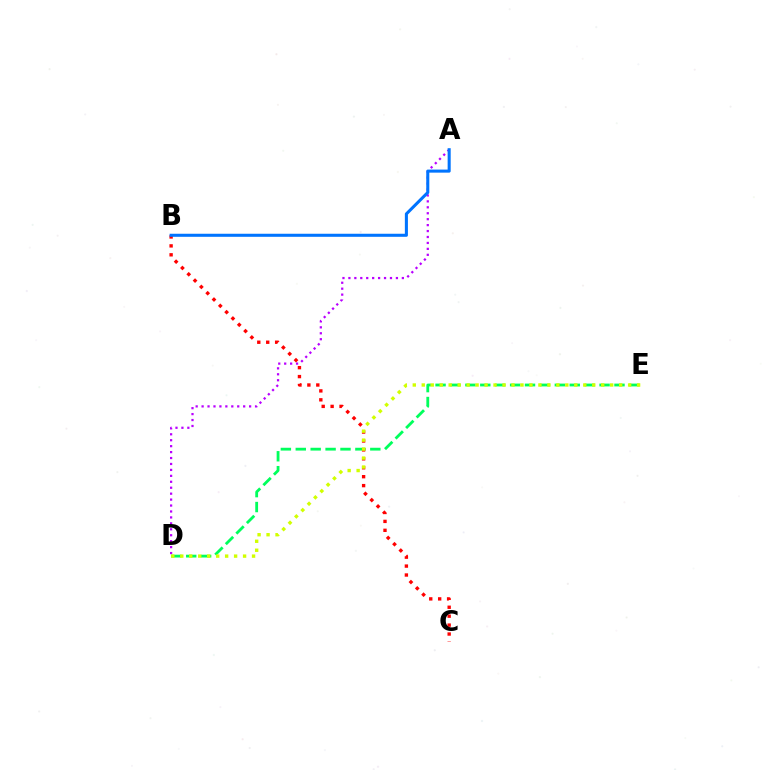{('D', 'E'): [{'color': '#00ff5c', 'line_style': 'dashed', 'thickness': 2.03}, {'color': '#d1ff00', 'line_style': 'dotted', 'thickness': 2.44}], ('A', 'D'): [{'color': '#b900ff', 'line_style': 'dotted', 'thickness': 1.61}], ('B', 'C'): [{'color': '#ff0000', 'line_style': 'dotted', 'thickness': 2.43}], ('A', 'B'): [{'color': '#0074ff', 'line_style': 'solid', 'thickness': 2.2}]}